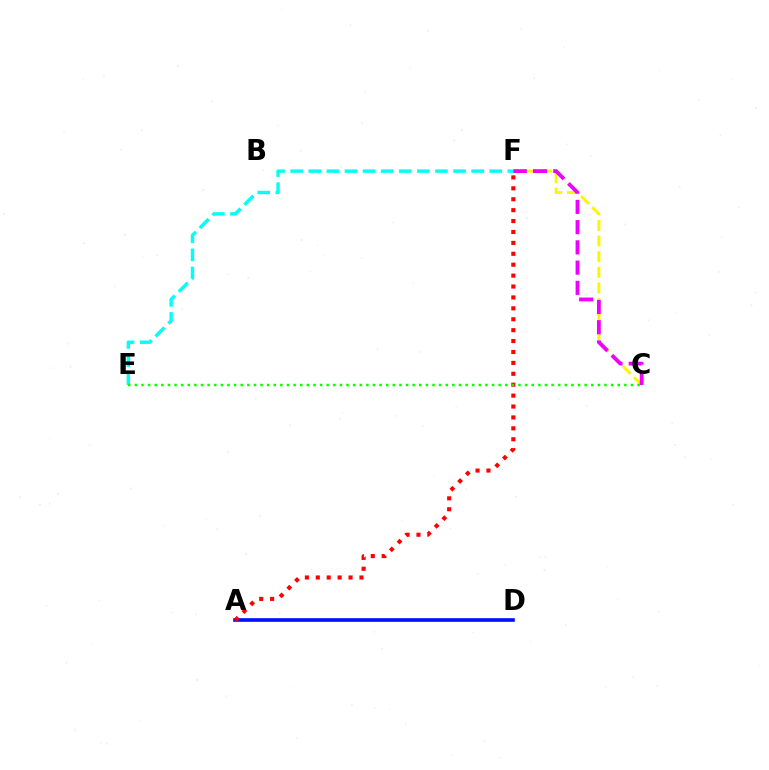{('C', 'F'): [{'color': '#fcf500', 'line_style': 'dashed', 'thickness': 2.12}, {'color': '#ee00ff', 'line_style': 'dashed', 'thickness': 2.75}], ('A', 'D'): [{'color': '#0010ff', 'line_style': 'solid', 'thickness': 2.61}], ('E', 'F'): [{'color': '#00fff6', 'line_style': 'dashed', 'thickness': 2.46}], ('A', 'F'): [{'color': '#ff0000', 'line_style': 'dotted', 'thickness': 2.96}], ('C', 'E'): [{'color': '#08ff00', 'line_style': 'dotted', 'thickness': 1.8}]}